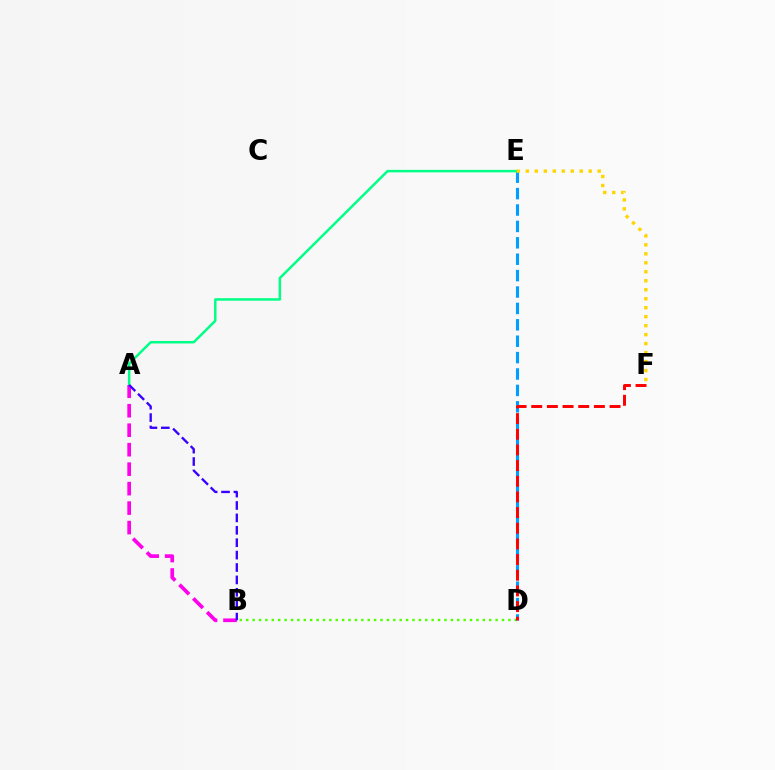{('B', 'D'): [{'color': '#4fff00', 'line_style': 'dotted', 'thickness': 1.74}], ('D', 'E'): [{'color': '#009eff', 'line_style': 'dashed', 'thickness': 2.23}], ('A', 'E'): [{'color': '#00ff86', 'line_style': 'solid', 'thickness': 1.79}], ('A', 'B'): [{'color': '#ff00ed', 'line_style': 'dashed', 'thickness': 2.65}, {'color': '#3700ff', 'line_style': 'dashed', 'thickness': 1.69}], ('E', 'F'): [{'color': '#ffd500', 'line_style': 'dotted', 'thickness': 2.44}], ('D', 'F'): [{'color': '#ff0000', 'line_style': 'dashed', 'thickness': 2.13}]}